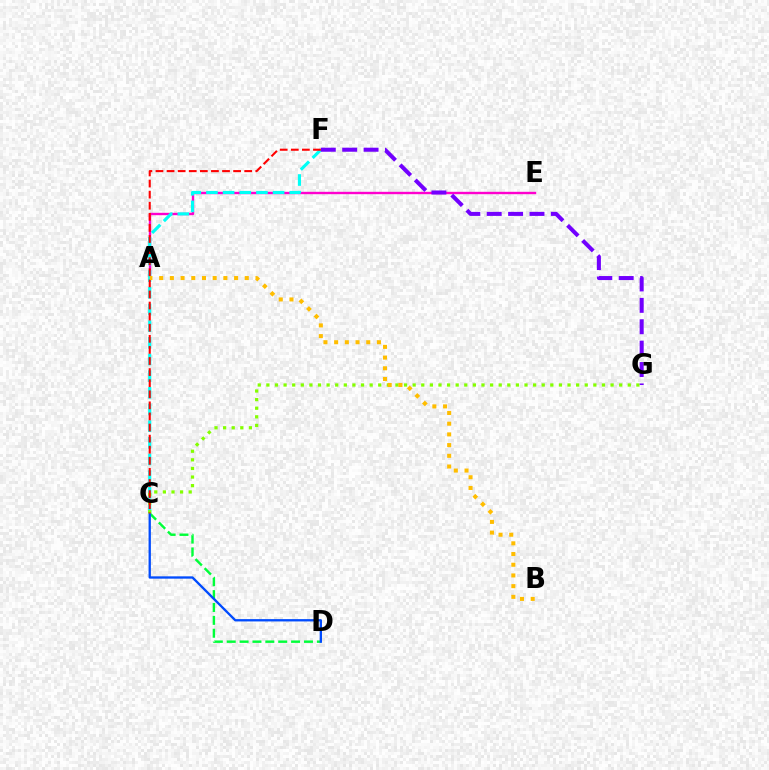{('C', 'D'): [{'color': '#00ff39', 'line_style': 'dashed', 'thickness': 1.75}, {'color': '#004bff', 'line_style': 'solid', 'thickness': 1.67}], ('A', 'E'): [{'color': '#ff00cf', 'line_style': 'solid', 'thickness': 1.71}], ('C', 'F'): [{'color': '#00fff6', 'line_style': 'dashed', 'thickness': 2.26}, {'color': '#ff0000', 'line_style': 'dashed', 'thickness': 1.51}], ('C', 'G'): [{'color': '#84ff00', 'line_style': 'dotted', 'thickness': 2.34}], ('F', 'G'): [{'color': '#7200ff', 'line_style': 'dashed', 'thickness': 2.91}], ('A', 'B'): [{'color': '#ffbd00', 'line_style': 'dotted', 'thickness': 2.91}]}